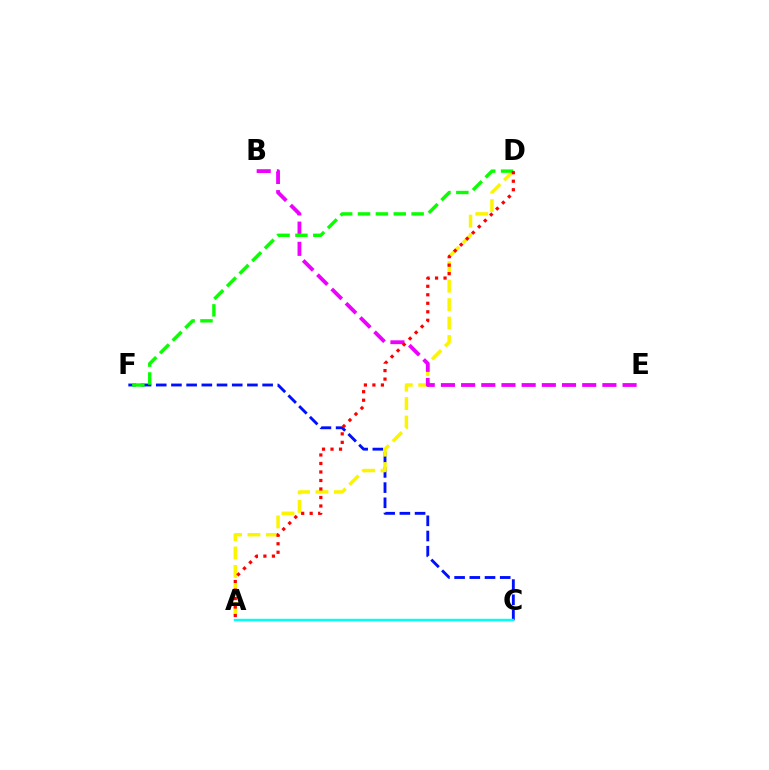{('C', 'F'): [{'color': '#0010ff', 'line_style': 'dashed', 'thickness': 2.06}], ('A', 'D'): [{'color': '#fcf500', 'line_style': 'dashed', 'thickness': 2.51}, {'color': '#ff0000', 'line_style': 'dotted', 'thickness': 2.31}], ('B', 'E'): [{'color': '#ee00ff', 'line_style': 'dashed', 'thickness': 2.74}], ('D', 'F'): [{'color': '#08ff00', 'line_style': 'dashed', 'thickness': 2.43}], ('A', 'C'): [{'color': '#00fff6', 'line_style': 'solid', 'thickness': 1.76}]}